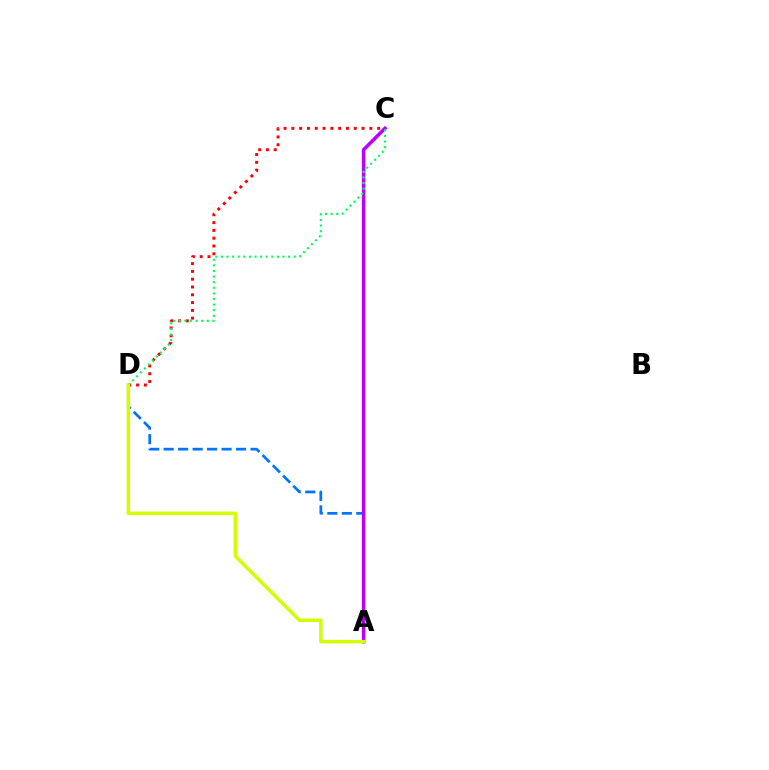{('C', 'D'): [{'color': '#ff0000', 'line_style': 'dotted', 'thickness': 2.12}, {'color': '#00ff5c', 'line_style': 'dotted', 'thickness': 1.52}], ('A', 'D'): [{'color': '#0074ff', 'line_style': 'dashed', 'thickness': 1.97}, {'color': '#d1ff00', 'line_style': 'solid', 'thickness': 2.52}], ('A', 'C'): [{'color': '#b900ff', 'line_style': 'solid', 'thickness': 2.53}]}